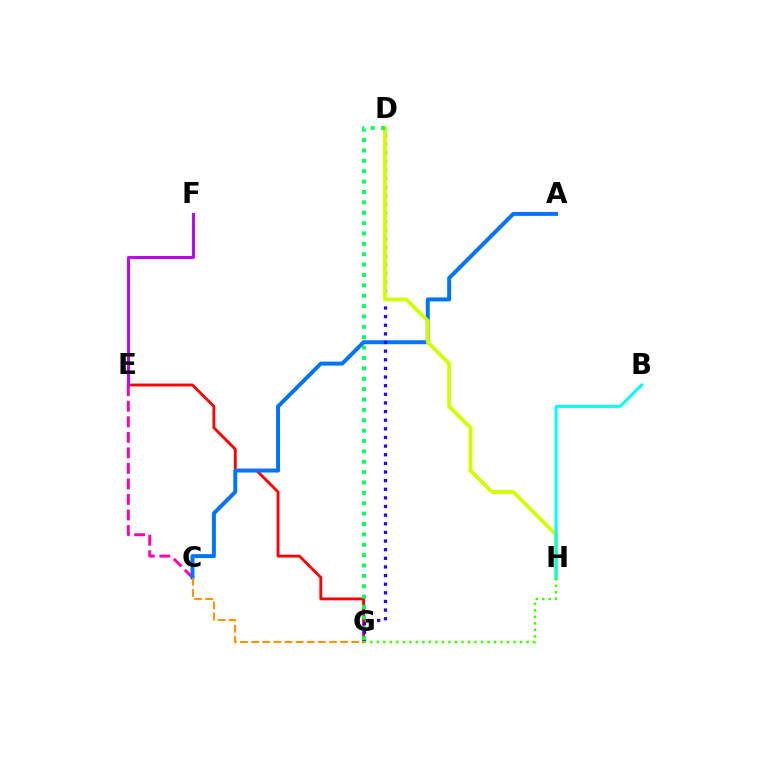{('C', 'E'): [{'color': '#ff00ac', 'line_style': 'dashed', 'thickness': 2.11}], ('E', 'G'): [{'color': '#ff0000', 'line_style': 'solid', 'thickness': 2.06}], ('A', 'C'): [{'color': '#0074ff', 'line_style': 'solid', 'thickness': 2.86}], ('D', 'G'): [{'color': '#2500ff', 'line_style': 'dotted', 'thickness': 2.34}, {'color': '#00ff5c', 'line_style': 'dotted', 'thickness': 2.82}], ('D', 'H'): [{'color': '#d1ff00', 'line_style': 'solid', 'thickness': 2.75}], ('G', 'H'): [{'color': '#3dff00', 'line_style': 'dotted', 'thickness': 1.77}], ('C', 'G'): [{'color': '#ff9400', 'line_style': 'dashed', 'thickness': 1.51}], ('E', 'F'): [{'color': '#b900ff', 'line_style': 'solid', 'thickness': 2.09}], ('B', 'H'): [{'color': '#00fff6', 'line_style': 'solid', 'thickness': 2.17}]}